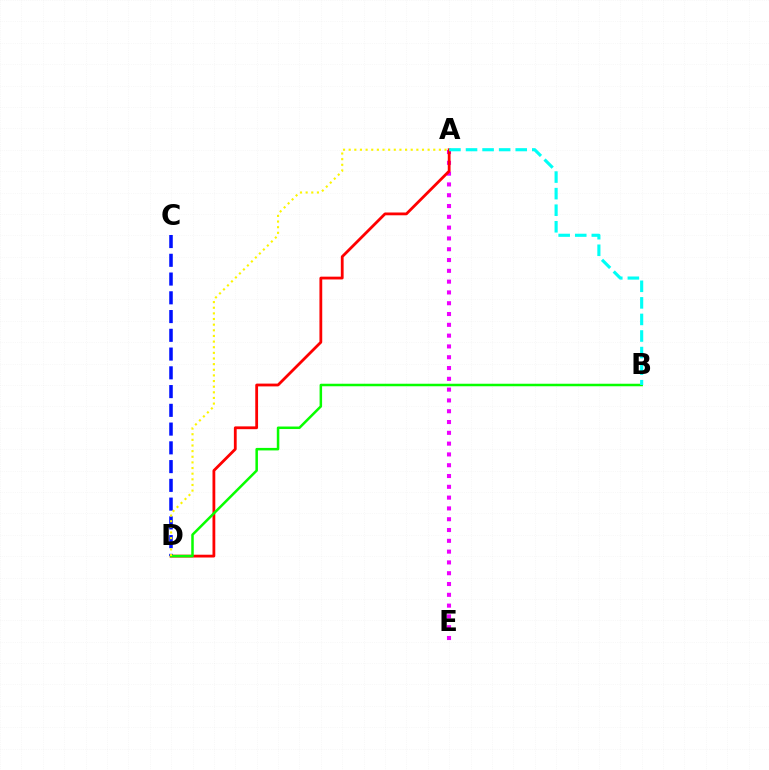{('A', 'E'): [{'color': '#ee00ff', 'line_style': 'dotted', 'thickness': 2.93}], ('A', 'D'): [{'color': '#ff0000', 'line_style': 'solid', 'thickness': 2.01}, {'color': '#fcf500', 'line_style': 'dotted', 'thickness': 1.53}], ('C', 'D'): [{'color': '#0010ff', 'line_style': 'dashed', 'thickness': 2.55}], ('B', 'D'): [{'color': '#08ff00', 'line_style': 'solid', 'thickness': 1.81}], ('A', 'B'): [{'color': '#00fff6', 'line_style': 'dashed', 'thickness': 2.25}]}